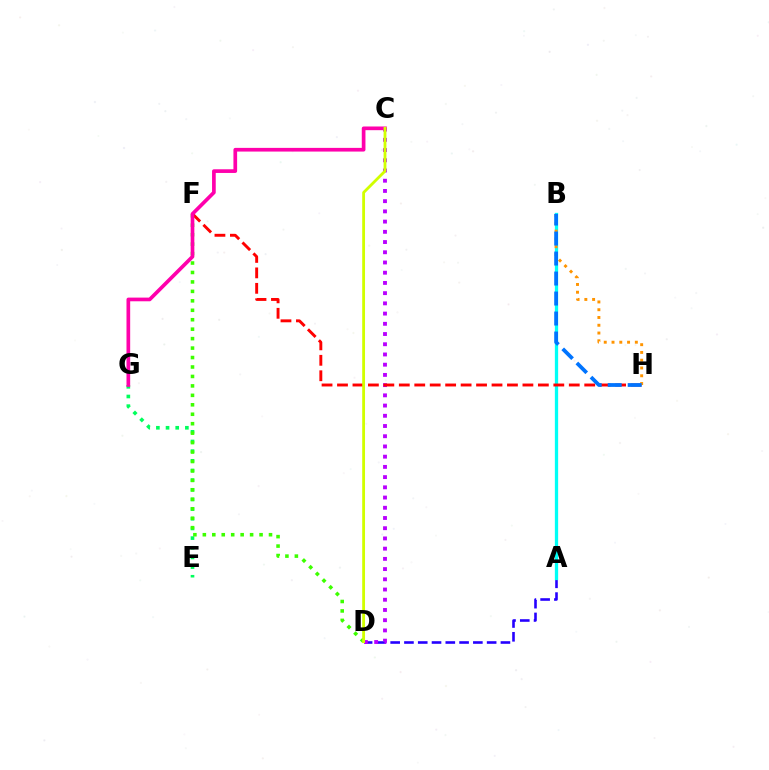{('A', 'D'): [{'color': '#2500ff', 'line_style': 'dashed', 'thickness': 1.87}], ('A', 'B'): [{'color': '#00fff6', 'line_style': 'solid', 'thickness': 2.37}], ('E', 'G'): [{'color': '#00ff5c', 'line_style': 'dotted', 'thickness': 2.63}], ('C', 'D'): [{'color': '#b900ff', 'line_style': 'dotted', 'thickness': 2.78}, {'color': '#d1ff00', 'line_style': 'solid', 'thickness': 2.03}], ('D', 'F'): [{'color': '#3dff00', 'line_style': 'dotted', 'thickness': 2.57}], ('F', 'H'): [{'color': '#ff0000', 'line_style': 'dashed', 'thickness': 2.1}], ('C', 'G'): [{'color': '#ff00ac', 'line_style': 'solid', 'thickness': 2.65}], ('B', 'H'): [{'color': '#ff9400', 'line_style': 'dotted', 'thickness': 2.11}, {'color': '#0074ff', 'line_style': 'dashed', 'thickness': 2.72}]}